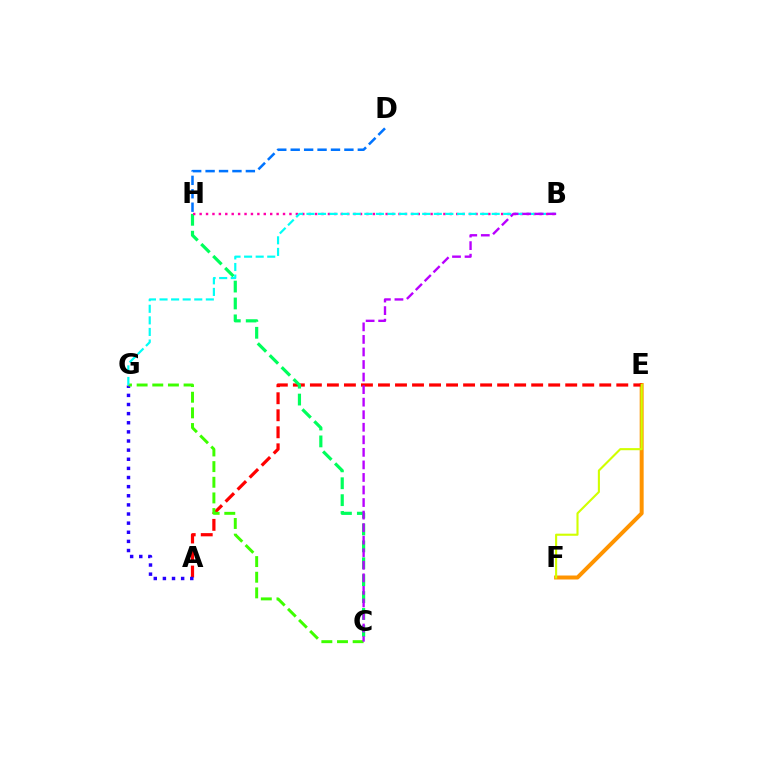{('E', 'F'): [{'color': '#ff9400', 'line_style': 'solid', 'thickness': 2.86}, {'color': '#d1ff00', 'line_style': 'solid', 'thickness': 1.52}], ('A', 'E'): [{'color': '#ff0000', 'line_style': 'dashed', 'thickness': 2.31}], ('A', 'G'): [{'color': '#2500ff', 'line_style': 'dotted', 'thickness': 2.48}], ('C', 'H'): [{'color': '#00ff5c', 'line_style': 'dashed', 'thickness': 2.3}], ('D', 'H'): [{'color': '#0074ff', 'line_style': 'dashed', 'thickness': 1.82}], ('C', 'G'): [{'color': '#3dff00', 'line_style': 'dashed', 'thickness': 2.13}], ('B', 'H'): [{'color': '#ff00ac', 'line_style': 'dotted', 'thickness': 1.74}], ('B', 'G'): [{'color': '#00fff6', 'line_style': 'dashed', 'thickness': 1.57}], ('B', 'C'): [{'color': '#b900ff', 'line_style': 'dashed', 'thickness': 1.7}]}